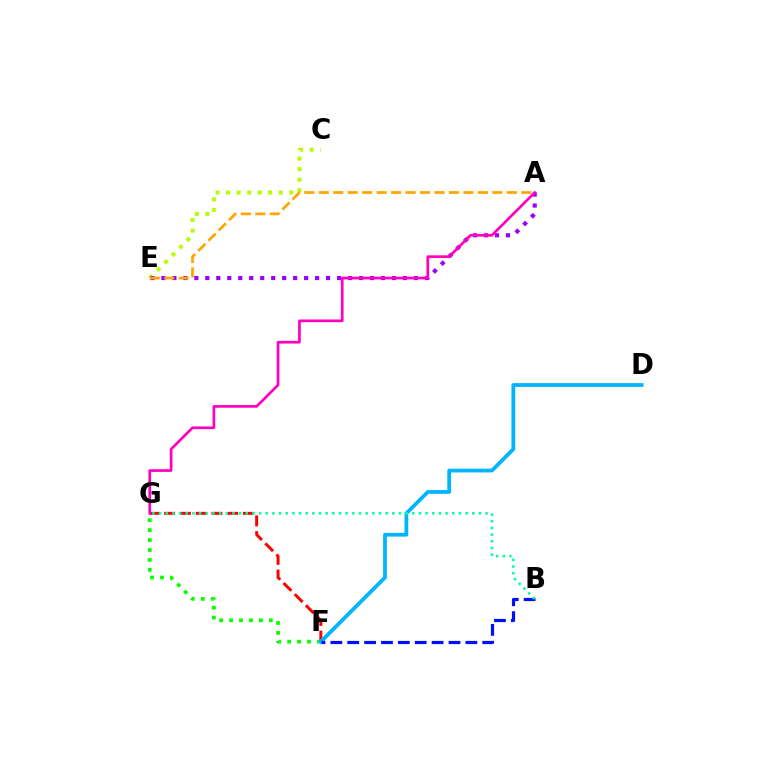{('C', 'E'): [{'color': '#b3ff00', 'line_style': 'dotted', 'thickness': 2.86}], ('F', 'G'): [{'color': '#ff0000', 'line_style': 'dashed', 'thickness': 2.14}, {'color': '#08ff00', 'line_style': 'dotted', 'thickness': 2.7}], ('D', 'F'): [{'color': '#00b5ff', 'line_style': 'solid', 'thickness': 2.71}], ('A', 'E'): [{'color': '#9b00ff', 'line_style': 'dotted', 'thickness': 2.98}, {'color': '#ffa500', 'line_style': 'dashed', 'thickness': 1.97}], ('A', 'G'): [{'color': '#ff00bd', 'line_style': 'solid', 'thickness': 1.94}], ('B', 'F'): [{'color': '#0010ff', 'line_style': 'dashed', 'thickness': 2.29}], ('B', 'G'): [{'color': '#00ff9d', 'line_style': 'dotted', 'thickness': 1.81}]}